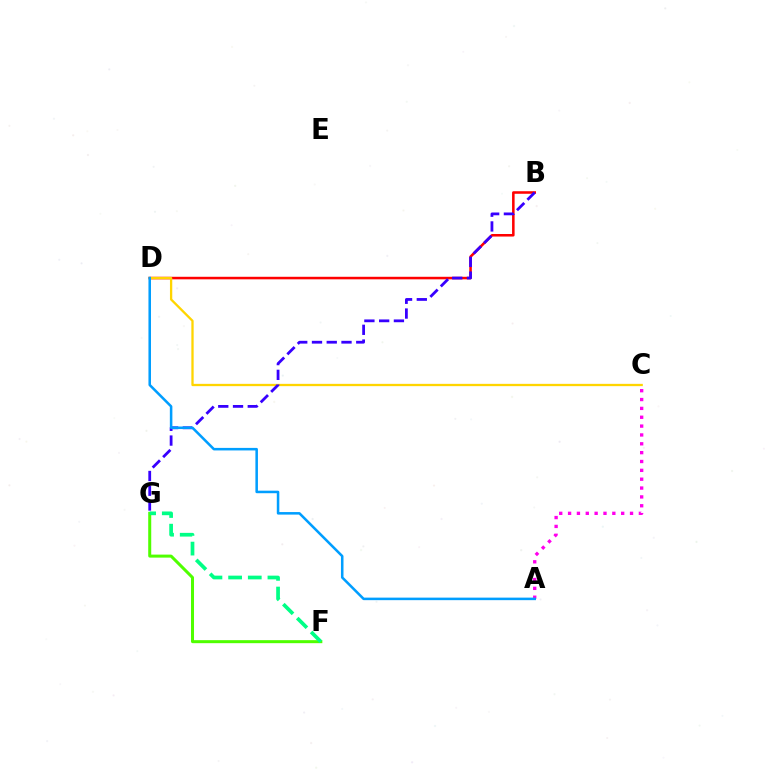{('A', 'C'): [{'color': '#ff00ed', 'line_style': 'dotted', 'thickness': 2.4}], ('B', 'D'): [{'color': '#ff0000', 'line_style': 'solid', 'thickness': 1.83}], ('F', 'G'): [{'color': '#4fff00', 'line_style': 'solid', 'thickness': 2.17}, {'color': '#00ff86', 'line_style': 'dashed', 'thickness': 2.67}], ('C', 'D'): [{'color': '#ffd500', 'line_style': 'solid', 'thickness': 1.65}], ('B', 'G'): [{'color': '#3700ff', 'line_style': 'dashed', 'thickness': 2.01}], ('A', 'D'): [{'color': '#009eff', 'line_style': 'solid', 'thickness': 1.83}]}